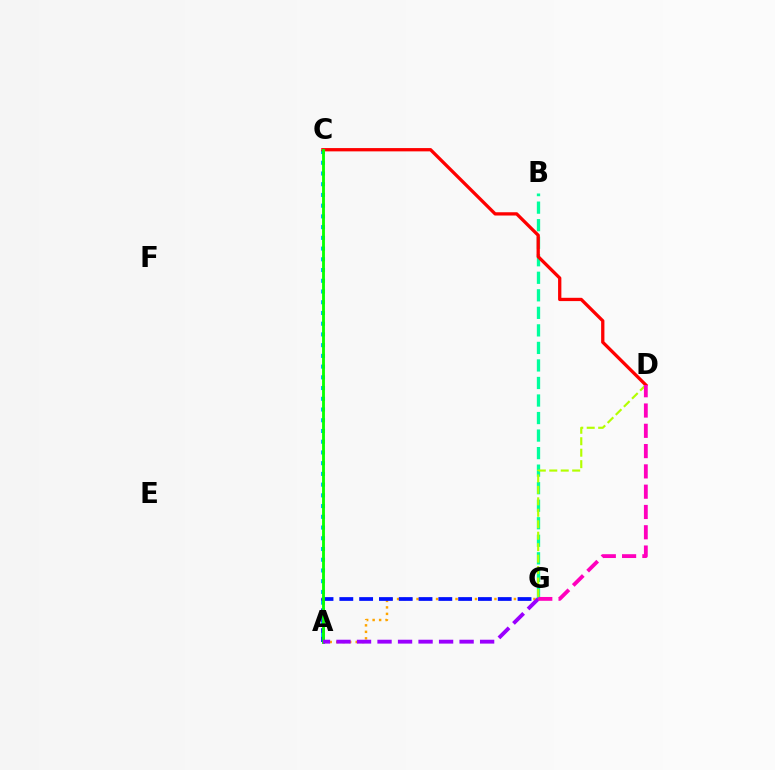{('A', 'G'): [{'color': '#ffa500', 'line_style': 'dotted', 'thickness': 1.76}, {'color': '#0010ff', 'line_style': 'dashed', 'thickness': 2.69}, {'color': '#9b00ff', 'line_style': 'dashed', 'thickness': 2.79}], ('A', 'C'): [{'color': '#00b5ff', 'line_style': 'dotted', 'thickness': 2.92}, {'color': '#08ff00', 'line_style': 'solid', 'thickness': 2.05}], ('B', 'G'): [{'color': '#00ff9d', 'line_style': 'dashed', 'thickness': 2.38}], ('D', 'G'): [{'color': '#b3ff00', 'line_style': 'dashed', 'thickness': 1.56}, {'color': '#ff00bd', 'line_style': 'dashed', 'thickness': 2.76}], ('C', 'D'): [{'color': '#ff0000', 'line_style': 'solid', 'thickness': 2.37}]}